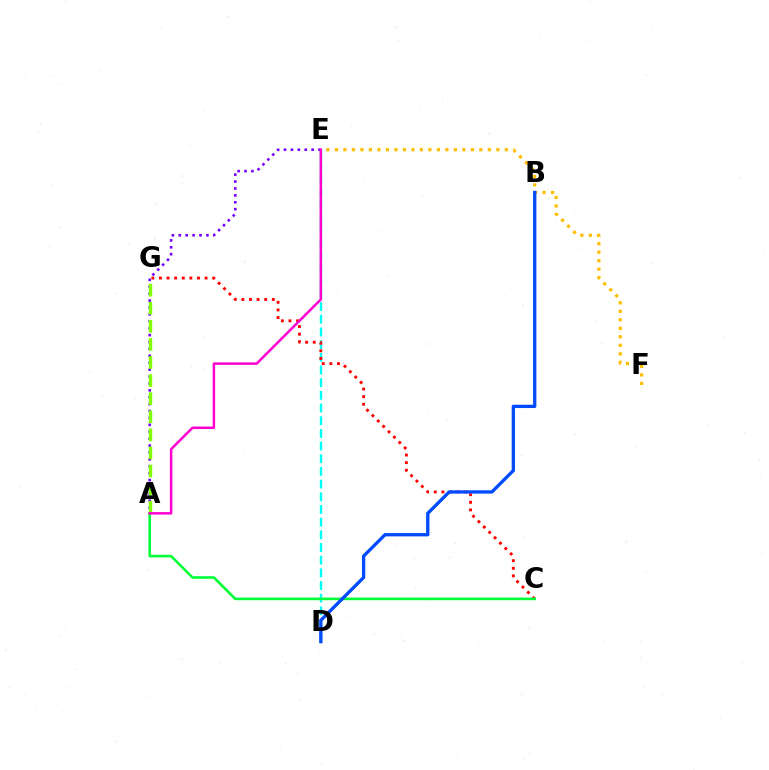{('D', 'E'): [{'color': '#00fff6', 'line_style': 'dashed', 'thickness': 1.72}], ('C', 'G'): [{'color': '#ff0000', 'line_style': 'dotted', 'thickness': 2.07}], ('E', 'F'): [{'color': '#ffbd00', 'line_style': 'dotted', 'thickness': 2.31}], ('A', 'C'): [{'color': '#00ff39', 'line_style': 'solid', 'thickness': 1.89}], ('A', 'E'): [{'color': '#7200ff', 'line_style': 'dotted', 'thickness': 1.88}, {'color': '#ff00cf', 'line_style': 'solid', 'thickness': 1.79}], ('A', 'G'): [{'color': '#84ff00', 'line_style': 'dashed', 'thickness': 2.46}], ('B', 'D'): [{'color': '#004bff', 'line_style': 'solid', 'thickness': 2.38}]}